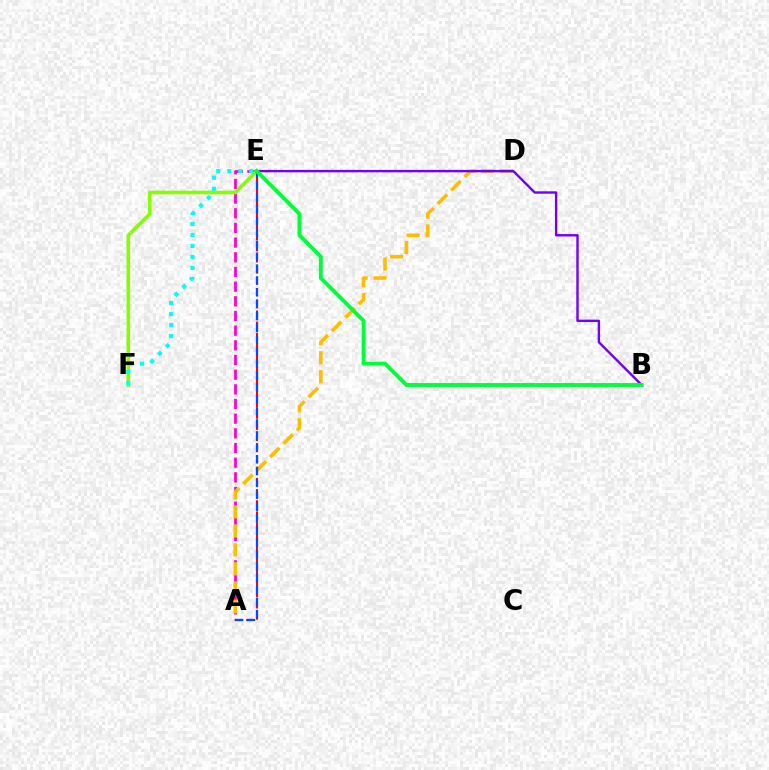{('A', 'E'): [{'color': '#ff00cf', 'line_style': 'dashed', 'thickness': 1.99}, {'color': '#ff0000', 'line_style': 'dashed', 'thickness': 1.52}, {'color': '#004bff', 'line_style': 'dashed', 'thickness': 1.62}], ('E', 'F'): [{'color': '#84ff00', 'line_style': 'solid', 'thickness': 2.58}, {'color': '#00fff6', 'line_style': 'dotted', 'thickness': 2.99}], ('A', 'D'): [{'color': '#ffbd00', 'line_style': 'dashed', 'thickness': 2.58}], ('B', 'E'): [{'color': '#7200ff', 'line_style': 'solid', 'thickness': 1.73}, {'color': '#00ff39', 'line_style': 'solid', 'thickness': 2.81}]}